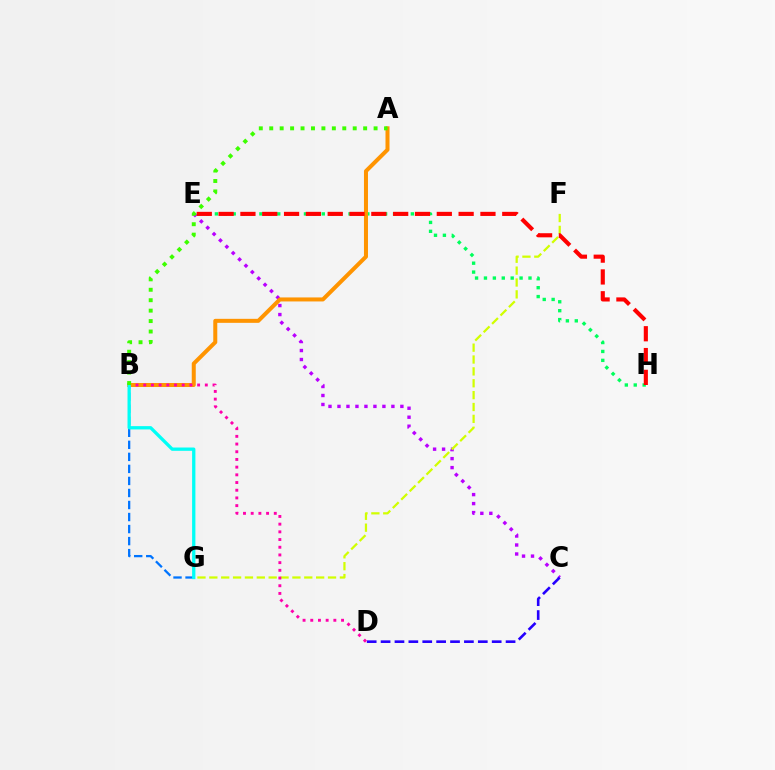{('B', 'G'): [{'color': '#0074ff', 'line_style': 'dashed', 'thickness': 1.63}, {'color': '#00fff6', 'line_style': 'solid', 'thickness': 2.38}], ('E', 'H'): [{'color': '#00ff5c', 'line_style': 'dotted', 'thickness': 2.42}, {'color': '#ff0000', 'line_style': 'dashed', 'thickness': 2.96}], ('C', 'E'): [{'color': '#b900ff', 'line_style': 'dotted', 'thickness': 2.44}], ('F', 'G'): [{'color': '#d1ff00', 'line_style': 'dashed', 'thickness': 1.61}], ('A', 'B'): [{'color': '#ff9400', 'line_style': 'solid', 'thickness': 2.89}, {'color': '#3dff00', 'line_style': 'dotted', 'thickness': 2.84}], ('C', 'D'): [{'color': '#2500ff', 'line_style': 'dashed', 'thickness': 1.89}], ('B', 'D'): [{'color': '#ff00ac', 'line_style': 'dotted', 'thickness': 2.09}]}